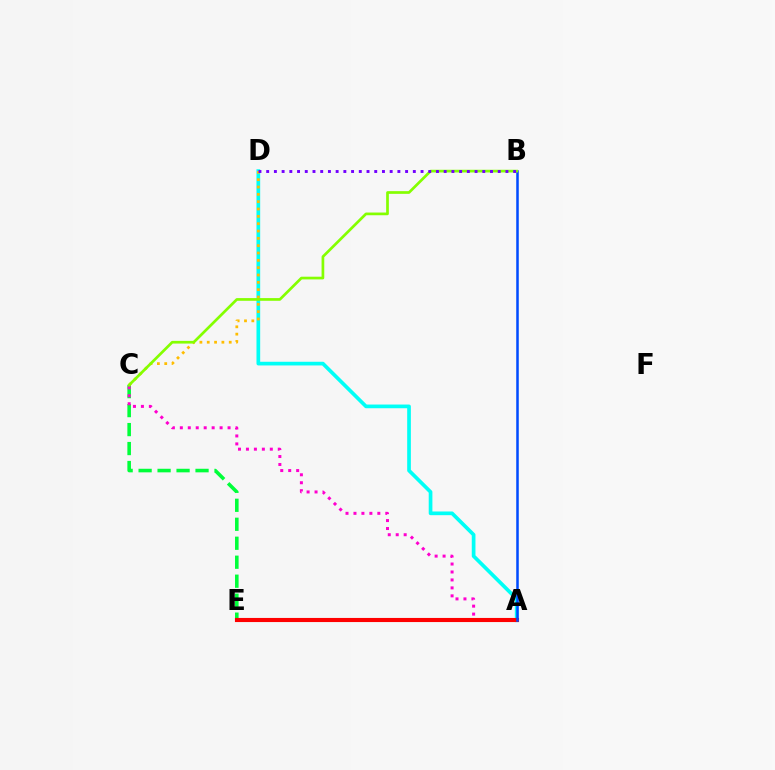{('C', 'E'): [{'color': '#00ff39', 'line_style': 'dashed', 'thickness': 2.58}], ('A', 'D'): [{'color': '#00fff6', 'line_style': 'solid', 'thickness': 2.66}], ('C', 'D'): [{'color': '#ffbd00', 'line_style': 'dotted', 'thickness': 1.99}], ('A', 'C'): [{'color': '#ff00cf', 'line_style': 'dotted', 'thickness': 2.16}], ('A', 'E'): [{'color': '#ff0000', 'line_style': 'solid', 'thickness': 2.96}], ('A', 'B'): [{'color': '#004bff', 'line_style': 'solid', 'thickness': 1.82}], ('B', 'C'): [{'color': '#84ff00', 'line_style': 'solid', 'thickness': 1.94}], ('B', 'D'): [{'color': '#7200ff', 'line_style': 'dotted', 'thickness': 2.1}]}